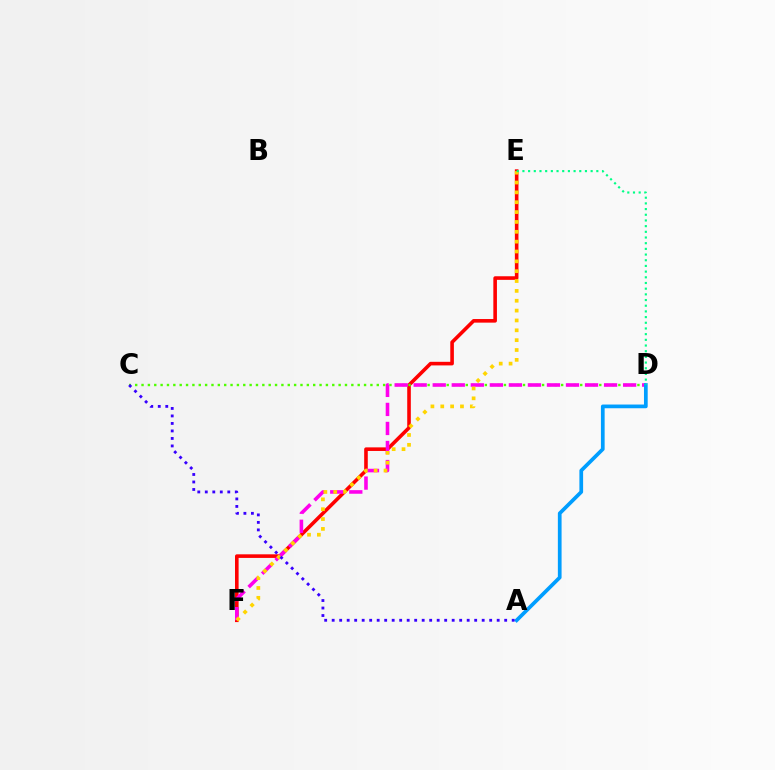{('E', 'F'): [{'color': '#ff0000', 'line_style': 'solid', 'thickness': 2.59}, {'color': '#ffd500', 'line_style': 'dotted', 'thickness': 2.68}], ('C', 'D'): [{'color': '#4fff00', 'line_style': 'dotted', 'thickness': 1.73}], ('D', 'F'): [{'color': '#ff00ed', 'line_style': 'dashed', 'thickness': 2.59}], ('A', 'D'): [{'color': '#009eff', 'line_style': 'solid', 'thickness': 2.68}], ('A', 'C'): [{'color': '#3700ff', 'line_style': 'dotted', 'thickness': 2.04}], ('D', 'E'): [{'color': '#00ff86', 'line_style': 'dotted', 'thickness': 1.54}]}